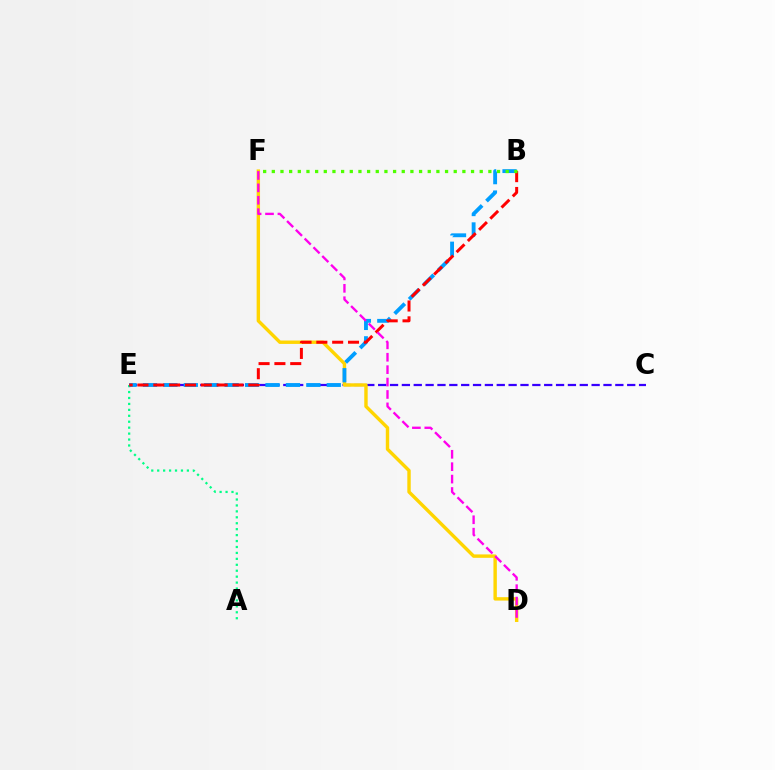{('A', 'E'): [{'color': '#00ff86', 'line_style': 'dotted', 'thickness': 1.61}], ('C', 'E'): [{'color': '#3700ff', 'line_style': 'dashed', 'thickness': 1.61}], ('D', 'F'): [{'color': '#ffd500', 'line_style': 'solid', 'thickness': 2.45}, {'color': '#ff00ed', 'line_style': 'dashed', 'thickness': 1.69}], ('B', 'E'): [{'color': '#009eff', 'line_style': 'dashed', 'thickness': 2.77}, {'color': '#ff0000', 'line_style': 'dashed', 'thickness': 2.15}], ('B', 'F'): [{'color': '#4fff00', 'line_style': 'dotted', 'thickness': 2.35}]}